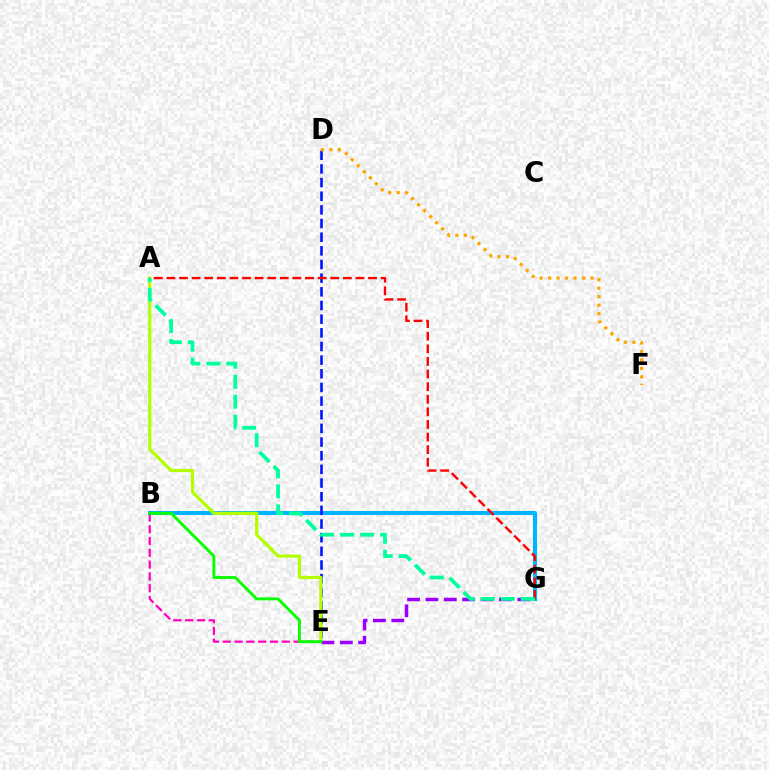{('B', 'G'): [{'color': '#00b5ff', 'line_style': 'solid', 'thickness': 2.9}], ('D', 'E'): [{'color': '#0010ff', 'line_style': 'dashed', 'thickness': 1.86}], ('A', 'E'): [{'color': '#b3ff00', 'line_style': 'solid', 'thickness': 2.31}], ('E', 'G'): [{'color': '#9b00ff', 'line_style': 'dashed', 'thickness': 2.5}], ('A', 'G'): [{'color': '#ff0000', 'line_style': 'dashed', 'thickness': 1.71}, {'color': '#00ff9d', 'line_style': 'dashed', 'thickness': 2.71}], ('B', 'E'): [{'color': '#ff00bd', 'line_style': 'dashed', 'thickness': 1.6}, {'color': '#08ff00', 'line_style': 'solid', 'thickness': 2.07}], ('D', 'F'): [{'color': '#ffa500', 'line_style': 'dotted', 'thickness': 2.31}]}